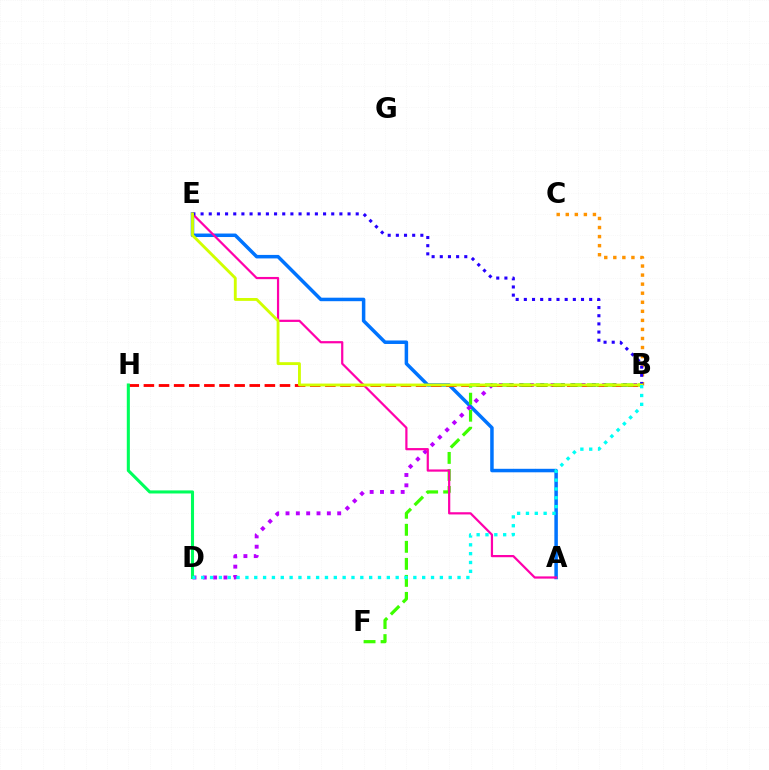{('A', 'E'): [{'color': '#0074ff', 'line_style': 'solid', 'thickness': 2.52}, {'color': '#ff00ac', 'line_style': 'solid', 'thickness': 1.6}], ('B', 'D'): [{'color': '#b900ff', 'line_style': 'dotted', 'thickness': 2.81}, {'color': '#00fff6', 'line_style': 'dotted', 'thickness': 2.4}], ('B', 'H'): [{'color': '#ff0000', 'line_style': 'dashed', 'thickness': 2.05}], ('D', 'H'): [{'color': '#00ff5c', 'line_style': 'solid', 'thickness': 2.21}], ('B', 'C'): [{'color': '#ff9400', 'line_style': 'dotted', 'thickness': 2.46}], ('B', 'F'): [{'color': '#3dff00', 'line_style': 'dashed', 'thickness': 2.31}], ('B', 'E'): [{'color': '#2500ff', 'line_style': 'dotted', 'thickness': 2.22}, {'color': '#d1ff00', 'line_style': 'solid', 'thickness': 2.07}]}